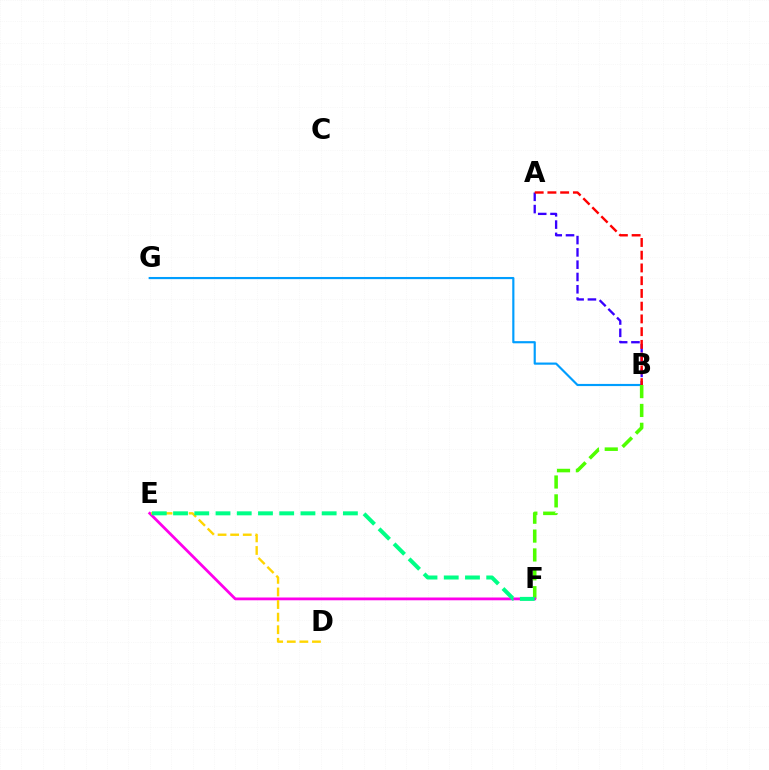{('B', 'G'): [{'color': '#009eff', 'line_style': 'solid', 'thickness': 1.56}], ('B', 'F'): [{'color': '#4fff00', 'line_style': 'dashed', 'thickness': 2.56}], ('E', 'F'): [{'color': '#ff00ed', 'line_style': 'solid', 'thickness': 2.01}, {'color': '#00ff86', 'line_style': 'dashed', 'thickness': 2.88}], ('A', 'B'): [{'color': '#3700ff', 'line_style': 'dashed', 'thickness': 1.67}, {'color': '#ff0000', 'line_style': 'dashed', 'thickness': 1.73}], ('D', 'E'): [{'color': '#ffd500', 'line_style': 'dashed', 'thickness': 1.71}]}